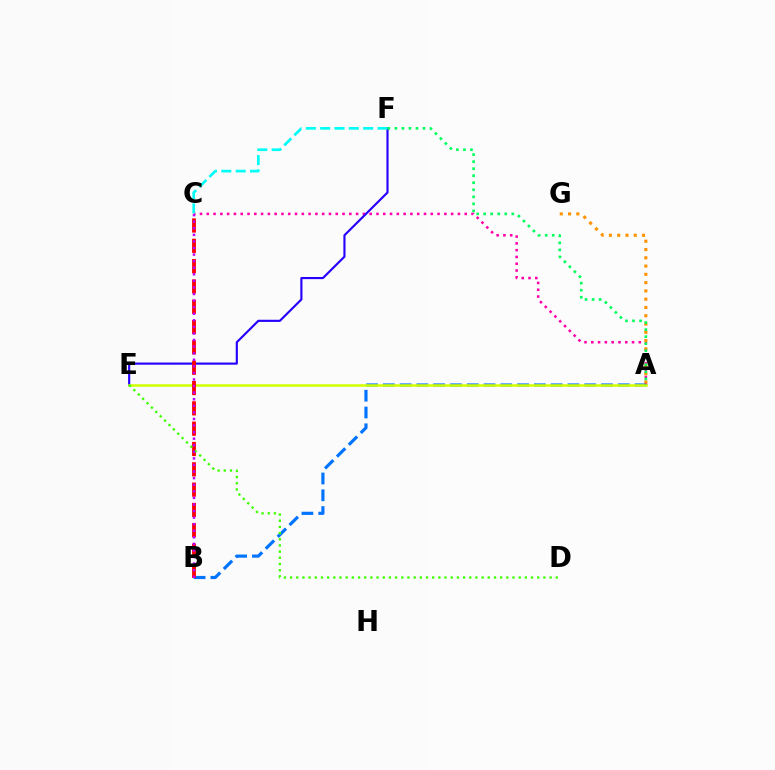{('A', 'C'): [{'color': '#ff00ac', 'line_style': 'dotted', 'thickness': 1.84}], ('A', 'B'): [{'color': '#0074ff', 'line_style': 'dashed', 'thickness': 2.28}], ('E', 'F'): [{'color': '#2500ff', 'line_style': 'solid', 'thickness': 1.55}], ('A', 'E'): [{'color': '#d1ff00', 'line_style': 'solid', 'thickness': 1.82}], ('C', 'F'): [{'color': '#00fff6', 'line_style': 'dashed', 'thickness': 1.95}], ('B', 'C'): [{'color': '#ff0000', 'line_style': 'dashed', 'thickness': 2.76}, {'color': '#b900ff', 'line_style': 'dotted', 'thickness': 1.79}], ('A', 'G'): [{'color': '#ff9400', 'line_style': 'dotted', 'thickness': 2.25}], ('D', 'E'): [{'color': '#3dff00', 'line_style': 'dotted', 'thickness': 1.68}], ('A', 'F'): [{'color': '#00ff5c', 'line_style': 'dotted', 'thickness': 1.91}]}